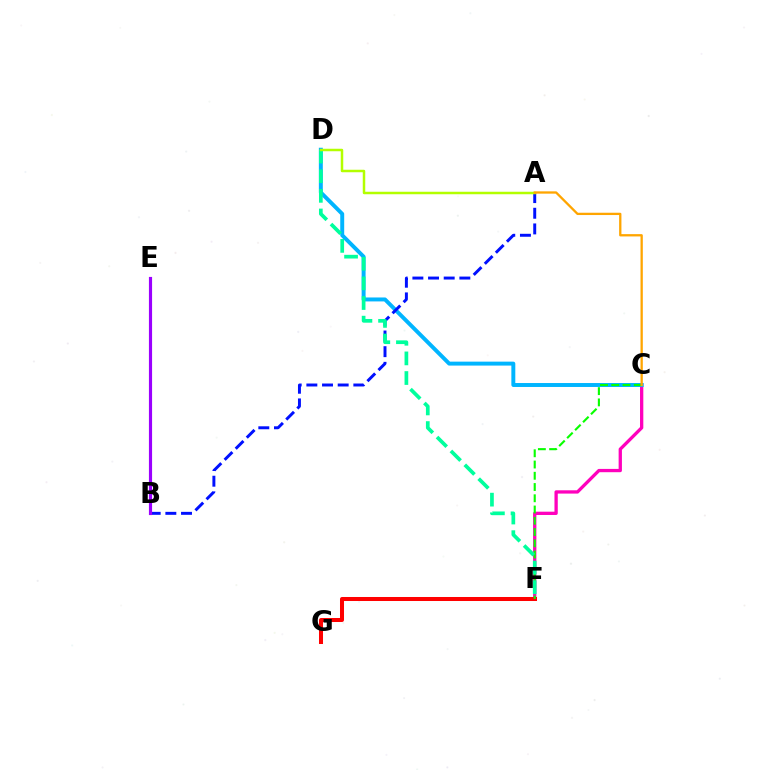{('C', 'F'): [{'color': '#ff00bd', 'line_style': 'solid', 'thickness': 2.37}, {'color': '#08ff00', 'line_style': 'dashed', 'thickness': 1.53}], ('F', 'G'): [{'color': '#ff0000', 'line_style': 'solid', 'thickness': 2.89}], ('C', 'D'): [{'color': '#00b5ff', 'line_style': 'solid', 'thickness': 2.84}], ('A', 'B'): [{'color': '#0010ff', 'line_style': 'dashed', 'thickness': 2.13}], ('D', 'F'): [{'color': '#00ff9d', 'line_style': 'dashed', 'thickness': 2.67}], ('A', 'D'): [{'color': '#b3ff00', 'line_style': 'solid', 'thickness': 1.79}], ('B', 'E'): [{'color': '#9b00ff', 'line_style': 'solid', 'thickness': 2.27}], ('A', 'C'): [{'color': '#ffa500', 'line_style': 'solid', 'thickness': 1.66}]}